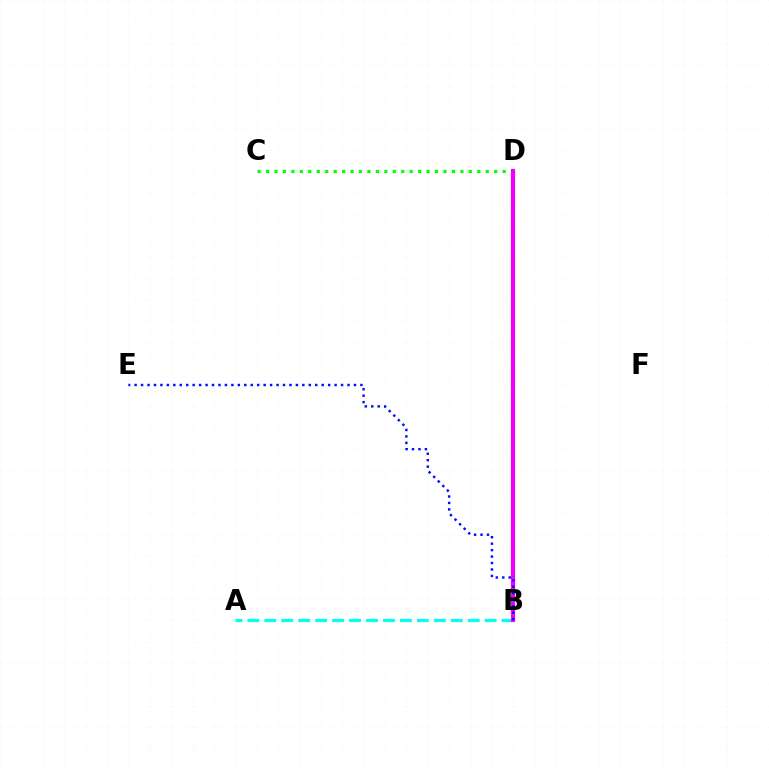{('B', 'D'): [{'color': '#fcf500', 'line_style': 'dotted', 'thickness': 2.99}, {'color': '#ff0000', 'line_style': 'solid', 'thickness': 2.77}, {'color': '#ee00ff', 'line_style': 'solid', 'thickness': 2.99}], ('A', 'B'): [{'color': '#00fff6', 'line_style': 'dashed', 'thickness': 2.3}], ('C', 'D'): [{'color': '#08ff00', 'line_style': 'dotted', 'thickness': 2.3}], ('B', 'E'): [{'color': '#0010ff', 'line_style': 'dotted', 'thickness': 1.75}]}